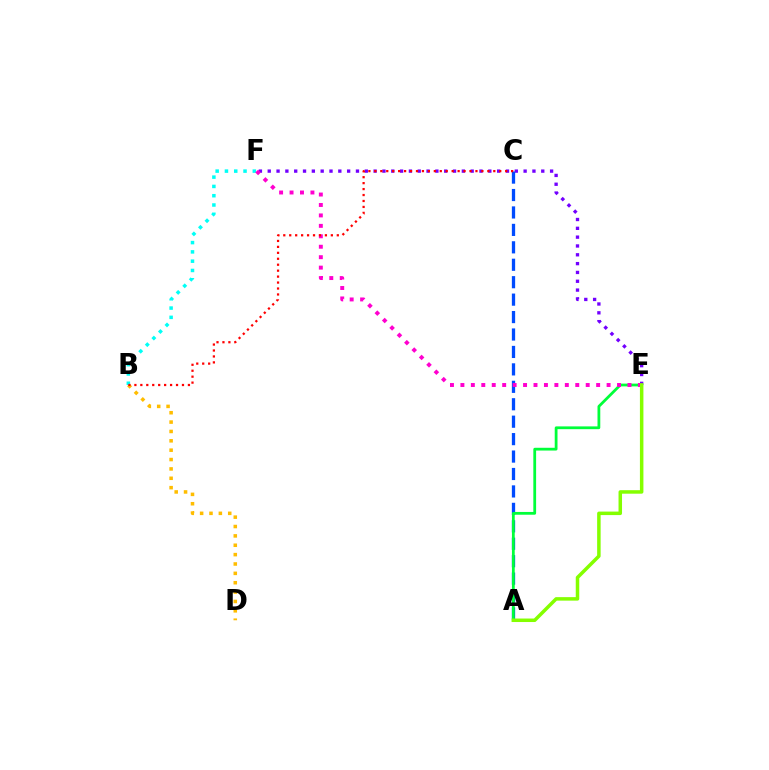{('E', 'F'): [{'color': '#7200ff', 'line_style': 'dotted', 'thickness': 2.4}, {'color': '#ff00cf', 'line_style': 'dotted', 'thickness': 2.84}], ('B', 'D'): [{'color': '#ffbd00', 'line_style': 'dotted', 'thickness': 2.54}], ('A', 'C'): [{'color': '#004bff', 'line_style': 'dashed', 'thickness': 2.37}], ('B', 'F'): [{'color': '#00fff6', 'line_style': 'dotted', 'thickness': 2.52}], ('A', 'E'): [{'color': '#00ff39', 'line_style': 'solid', 'thickness': 2.0}, {'color': '#84ff00', 'line_style': 'solid', 'thickness': 2.52}], ('B', 'C'): [{'color': '#ff0000', 'line_style': 'dotted', 'thickness': 1.62}]}